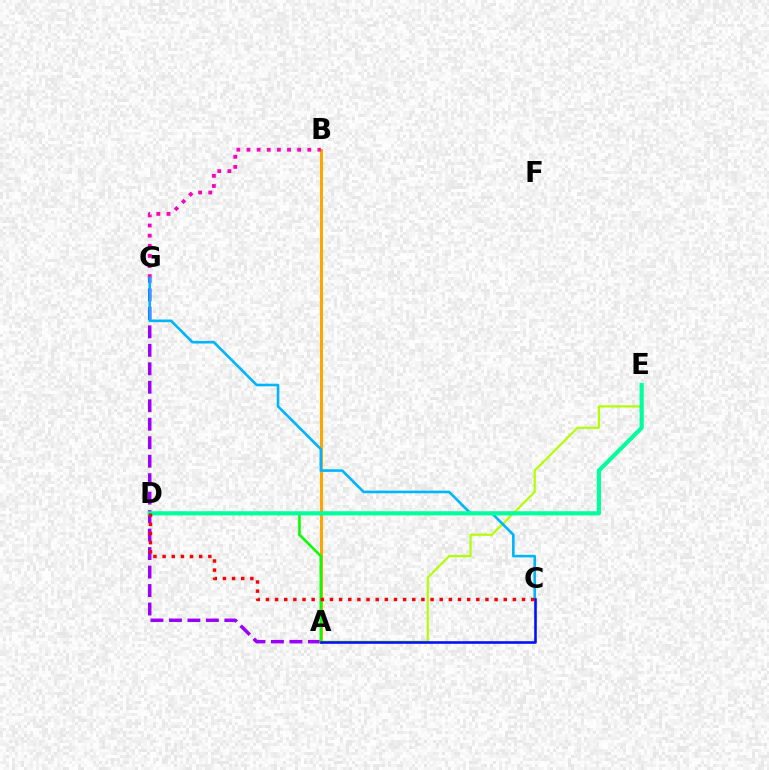{('A', 'B'): [{'color': '#ffa500', 'line_style': 'solid', 'thickness': 2.17}], ('B', 'G'): [{'color': '#ff00bd', 'line_style': 'dotted', 'thickness': 2.75}], ('A', 'G'): [{'color': '#9b00ff', 'line_style': 'dashed', 'thickness': 2.51}], ('A', 'E'): [{'color': '#b3ff00', 'line_style': 'solid', 'thickness': 1.57}], ('C', 'G'): [{'color': '#00b5ff', 'line_style': 'solid', 'thickness': 1.88}], ('A', 'D'): [{'color': '#08ff00', 'line_style': 'solid', 'thickness': 1.86}], ('A', 'C'): [{'color': '#0010ff', 'line_style': 'solid', 'thickness': 1.87}], ('D', 'E'): [{'color': '#00ff9d', 'line_style': 'solid', 'thickness': 2.99}], ('C', 'D'): [{'color': '#ff0000', 'line_style': 'dotted', 'thickness': 2.48}]}